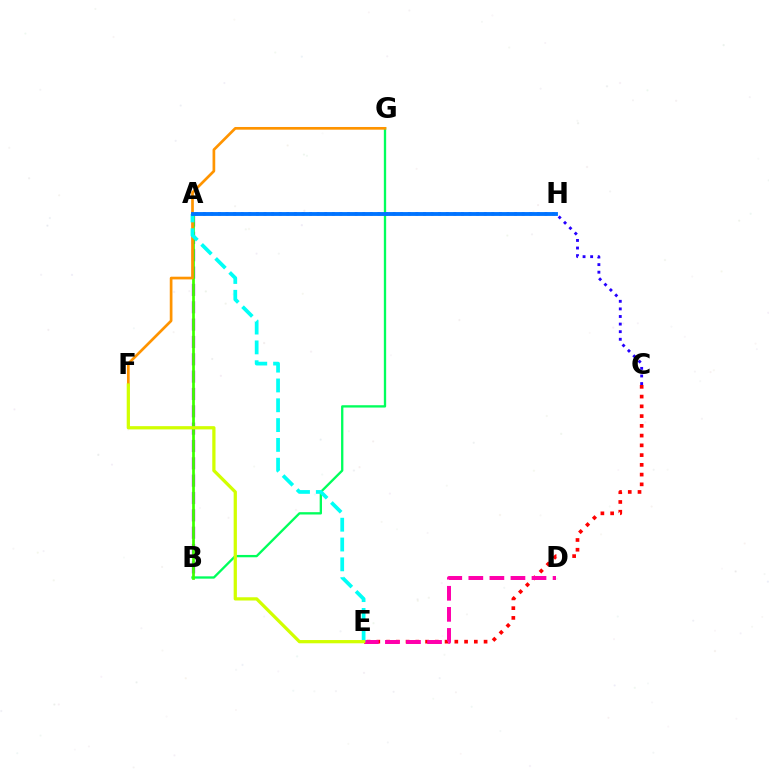{('A', 'B'): [{'color': '#b900ff', 'line_style': 'dashed', 'thickness': 2.36}, {'color': '#3dff00', 'line_style': 'solid', 'thickness': 1.97}], ('C', 'E'): [{'color': '#ff0000', 'line_style': 'dotted', 'thickness': 2.65}], ('D', 'E'): [{'color': '#ff00ac', 'line_style': 'dashed', 'thickness': 2.86}], ('B', 'G'): [{'color': '#00ff5c', 'line_style': 'solid', 'thickness': 1.67}], ('A', 'C'): [{'color': '#2500ff', 'line_style': 'dotted', 'thickness': 2.06}], ('F', 'G'): [{'color': '#ff9400', 'line_style': 'solid', 'thickness': 1.94}], ('A', 'E'): [{'color': '#00fff6', 'line_style': 'dashed', 'thickness': 2.69}], ('A', 'H'): [{'color': '#0074ff', 'line_style': 'solid', 'thickness': 2.78}], ('E', 'F'): [{'color': '#d1ff00', 'line_style': 'solid', 'thickness': 2.34}]}